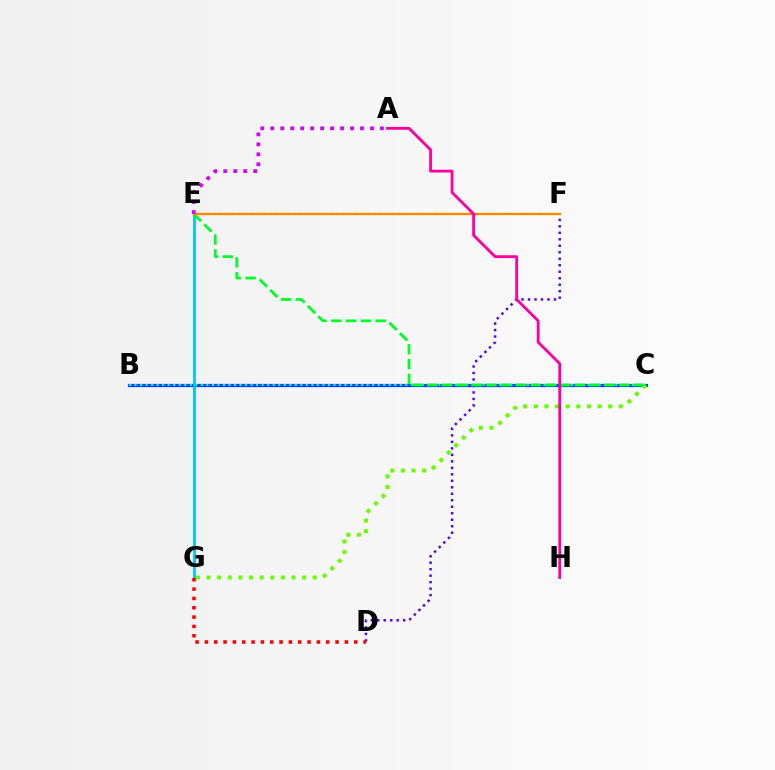{('B', 'C'): [{'color': '#003fff', 'line_style': 'solid', 'thickness': 2.32}, {'color': '#00ffaf', 'line_style': 'dotted', 'thickness': 1.5}], ('E', 'F'): [{'color': '#eeff00', 'line_style': 'dotted', 'thickness': 1.67}, {'color': '#ff8800', 'line_style': 'solid', 'thickness': 1.64}], ('E', 'G'): [{'color': '#00c7ff', 'line_style': 'solid', 'thickness': 2.01}], ('D', 'F'): [{'color': '#4f00ff', 'line_style': 'dotted', 'thickness': 1.76}], ('C', 'G'): [{'color': '#66ff00', 'line_style': 'dotted', 'thickness': 2.89}], ('D', 'G'): [{'color': '#ff0000', 'line_style': 'dotted', 'thickness': 2.54}], ('C', 'E'): [{'color': '#00ff27', 'line_style': 'dashed', 'thickness': 2.01}], ('A', 'H'): [{'color': '#ff00a0', 'line_style': 'solid', 'thickness': 2.03}], ('A', 'E'): [{'color': '#d600ff', 'line_style': 'dotted', 'thickness': 2.71}]}